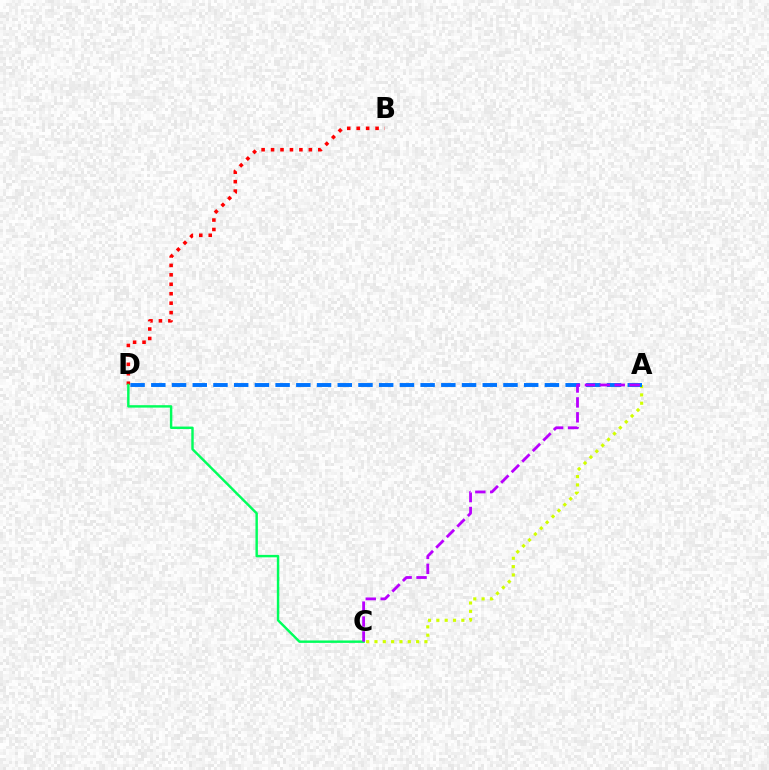{('A', 'C'): [{'color': '#d1ff00', 'line_style': 'dotted', 'thickness': 2.26}, {'color': '#b900ff', 'line_style': 'dashed', 'thickness': 2.03}], ('B', 'D'): [{'color': '#ff0000', 'line_style': 'dotted', 'thickness': 2.57}], ('A', 'D'): [{'color': '#0074ff', 'line_style': 'dashed', 'thickness': 2.81}], ('C', 'D'): [{'color': '#00ff5c', 'line_style': 'solid', 'thickness': 1.75}]}